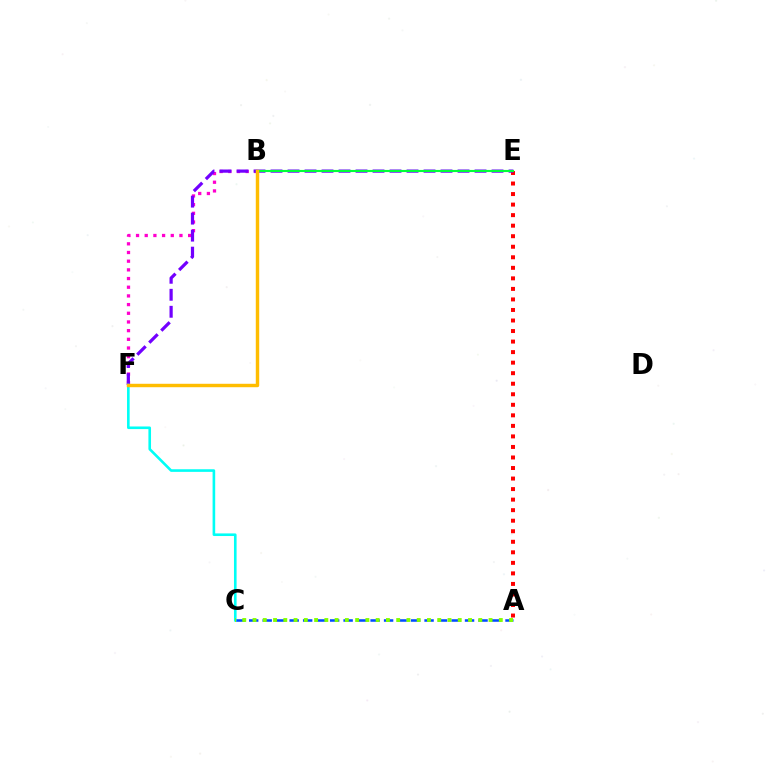{('A', 'E'): [{'color': '#ff0000', 'line_style': 'dotted', 'thickness': 2.86}], ('B', 'F'): [{'color': '#ff00cf', 'line_style': 'dotted', 'thickness': 2.36}, {'color': '#ffbd00', 'line_style': 'solid', 'thickness': 2.47}], ('E', 'F'): [{'color': '#7200ff', 'line_style': 'dashed', 'thickness': 2.31}], ('A', 'C'): [{'color': '#004bff', 'line_style': 'dashed', 'thickness': 1.83}, {'color': '#84ff00', 'line_style': 'dotted', 'thickness': 2.79}], ('C', 'F'): [{'color': '#00fff6', 'line_style': 'solid', 'thickness': 1.88}], ('B', 'E'): [{'color': '#00ff39', 'line_style': 'solid', 'thickness': 1.52}]}